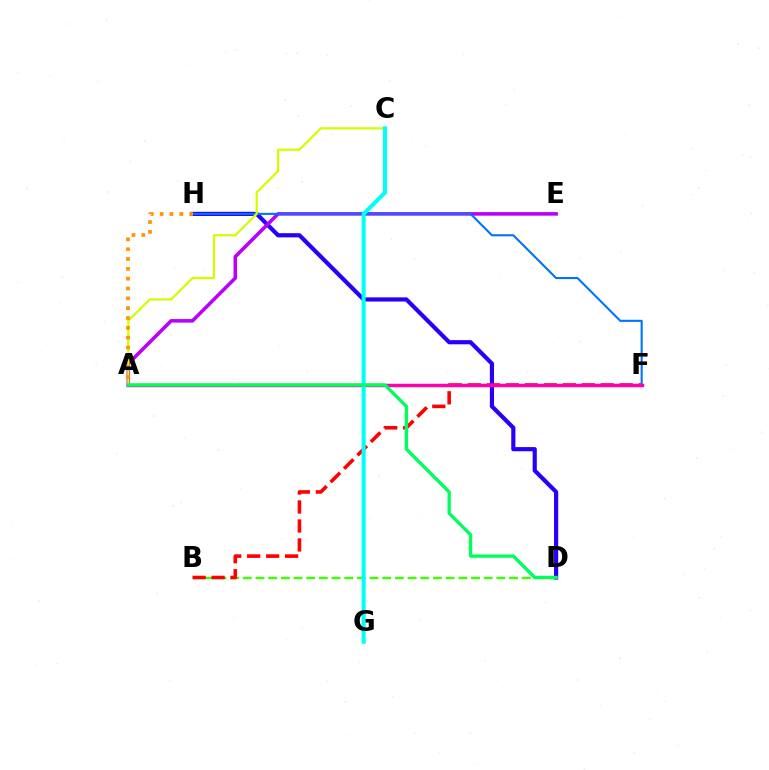{('B', 'D'): [{'color': '#3dff00', 'line_style': 'dashed', 'thickness': 1.72}], ('D', 'H'): [{'color': '#2500ff', 'line_style': 'solid', 'thickness': 3.0}], ('B', 'F'): [{'color': '#ff0000', 'line_style': 'dashed', 'thickness': 2.58}], ('A', 'E'): [{'color': '#b900ff', 'line_style': 'solid', 'thickness': 2.56}], ('F', 'H'): [{'color': '#0074ff', 'line_style': 'solid', 'thickness': 1.51}], ('A', 'F'): [{'color': '#ff00ac', 'line_style': 'solid', 'thickness': 2.49}], ('A', 'C'): [{'color': '#d1ff00', 'line_style': 'solid', 'thickness': 1.61}], ('C', 'G'): [{'color': '#00fff6', 'line_style': 'solid', 'thickness': 2.93}], ('A', 'H'): [{'color': '#ff9400', 'line_style': 'dotted', 'thickness': 2.67}], ('A', 'D'): [{'color': '#00ff5c', 'line_style': 'solid', 'thickness': 2.4}]}